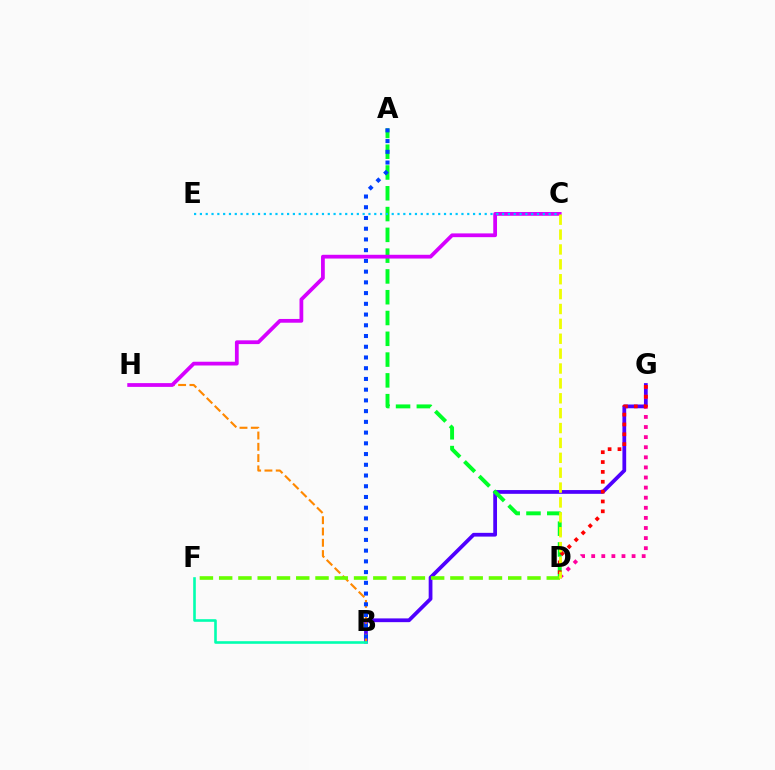{('B', 'G'): [{'color': '#4f00ff', 'line_style': 'solid', 'thickness': 2.7}], ('B', 'H'): [{'color': '#ff8800', 'line_style': 'dashed', 'thickness': 1.53}], ('D', 'G'): [{'color': '#ff00a0', 'line_style': 'dotted', 'thickness': 2.74}, {'color': '#ff0000', 'line_style': 'dotted', 'thickness': 2.68}], ('A', 'D'): [{'color': '#00ff27', 'line_style': 'dashed', 'thickness': 2.82}], ('A', 'B'): [{'color': '#003fff', 'line_style': 'dotted', 'thickness': 2.92}], ('C', 'H'): [{'color': '#d600ff', 'line_style': 'solid', 'thickness': 2.71}], ('D', 'F'): [{'color': '#66ff00', 'line_style': 'dashed', 'thickness': 2.62}], ('C', 'E'): [{'color': '#00c7ff', 'line_style': 'dotted', 'thickness': 1.58}], ('C', 'D'): [{'color': '#eeff00', 'line_style': 'dashed', 'thickness': 2.02}], ('B', 'F'): [{'color': '#00ffaf', 'line_style': 'solid', 'thickness': 1.88}]}